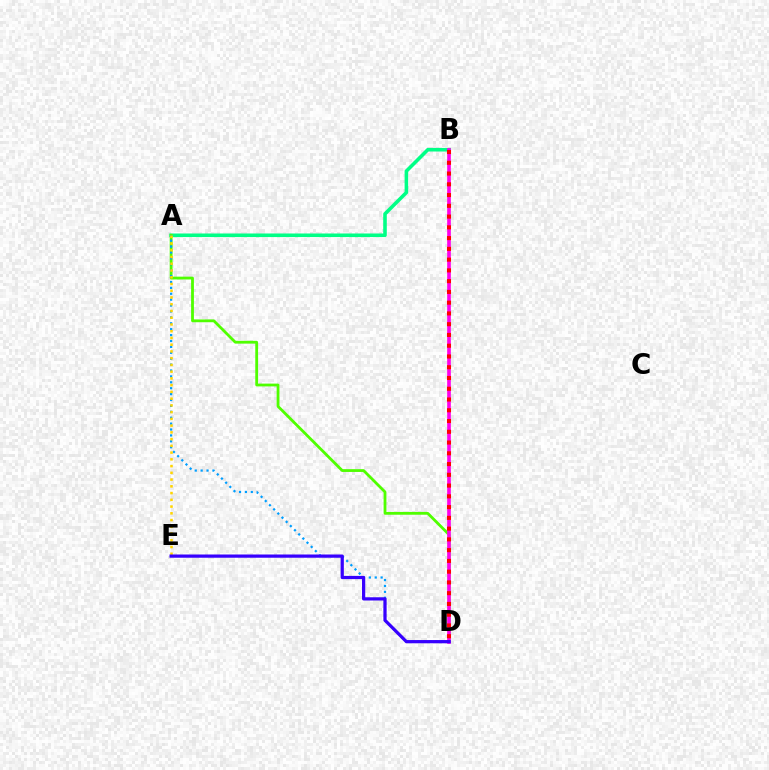{('A', 'B'): [{'color': '#00ff86', 'line_style': 'solid', 'thickness': 2.58}], ('A', 'D'): [{'color': '#4fff00', 'line_style': 'solid', 'thickness': 2.01}, {'color': '#009eff', 'line_style': 'dotted', 'thickness': 1.6}], ('A', 'E'): [{'color': '#ffd500', 'line_style': 'dotted', 'thickness': 1.83}], ('B', 'D'): [{'color': '#ff00ed', 'line_style': 'solid', 'thickness': 2.63}, {'color': '#ff0000', 'line_style': 'dotted', 'thickness': 2.92}], ('D', 'E'): [{'color': '#3700ff', 'line_style': 'solid', 'thickness': 2.32}]}